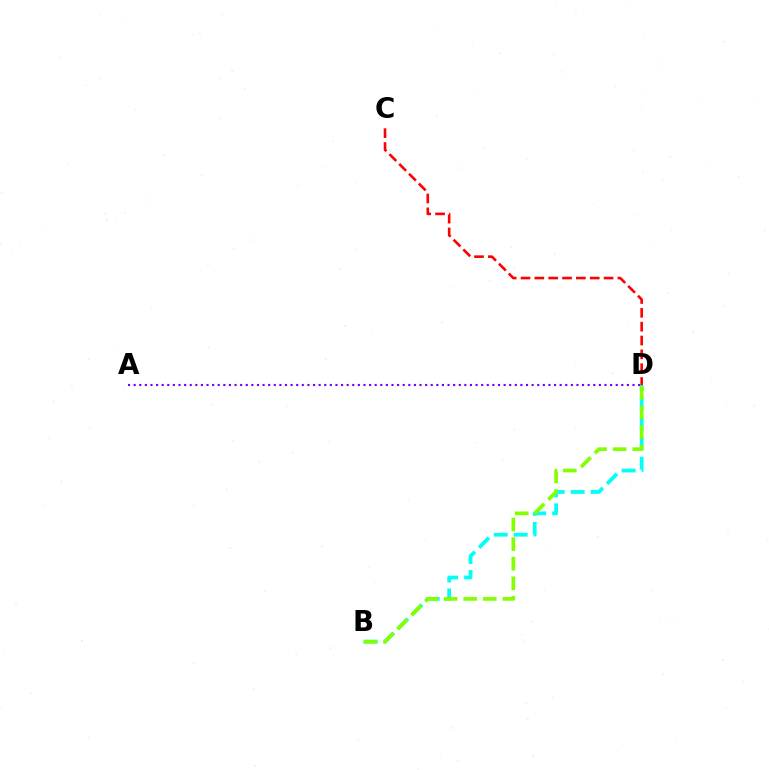{('B', 'D'): [{'color': '#00fff6', 'line_style': 'dashed', 'thickness': 2.71}, {'color': '#84ff00', 'line_style': 'dashed', 'thickness': 2.66}], ('A', 'D'): [{'color': '#7200ff', 'line_style': 'dotted', 'thickness': 1.52}], ('C', 'D'): [{'color': '#ff0000', 'line_style': 'dashed', 'thickness': 1.88}]}